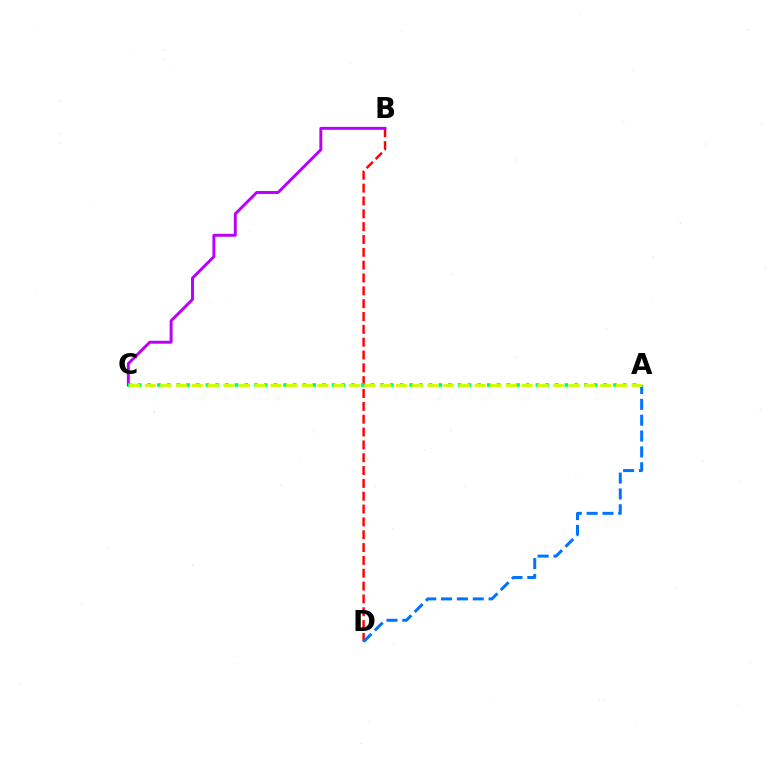{('B', 'D'): [{'color': '#ff0000', 'line_style': 'dashed', 'thickness': 1.74}], ('B', 'C'): [{'color': '#b900ff', 'line_style': 'solid', 'thickness': 2.11}], ('A', 'D'): [{'color': '#0074ff', 'line_style': 'dashed', 'thickness': 2.15}], ('A', 'C'): [{'color': '#00ff5c', 'line_style': 'dotted', 'thickness': 2.64}, {'color': '#d1ff00', 'line_style': 'dashed', 'thickness': 2.13}]}